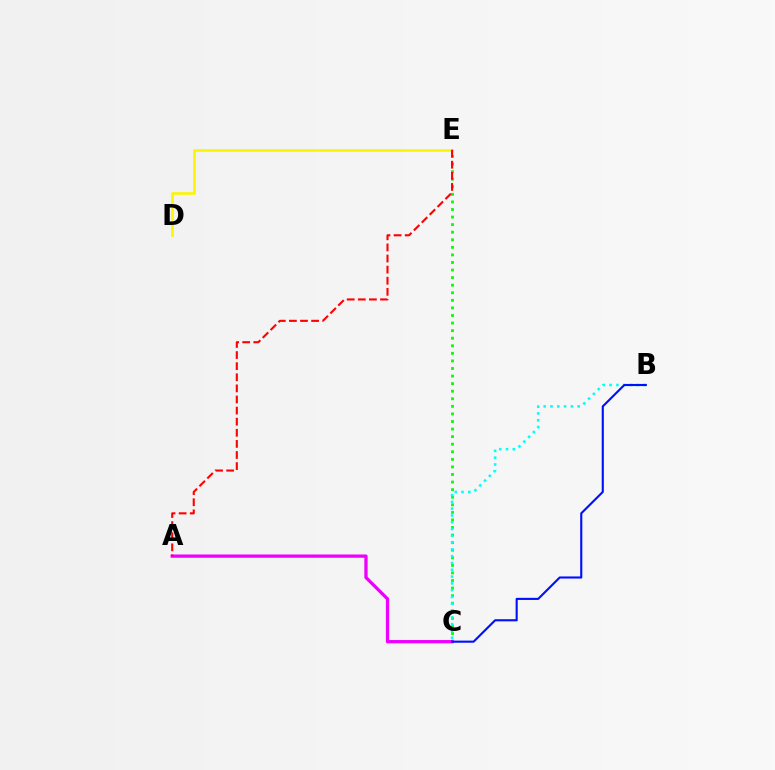{('C', 'E'): [{'color': '#08ff00', 'line_style': 'dotted', 'thickness': 2.06}], ('D', 'E'): [{'color': '#fcf500', 'line_style': 'solid', 'thickness': 1.89}], ('A', 'C'): [{'color': '#ee00ff', 'line_style': 'solid', 'thickness': 2.36}], ('B', 'C'): [{'color': '#00fff6', 'line_style': 'dotted', 'thickness': 1.85}, {'color': '#0010ff', 'line_style': 'solid', 'thickness': 1.52}], ('A', 'E'): [{'color': '#ff0000', 'line_style': 'dashed', 'thickness': 1.51}]}